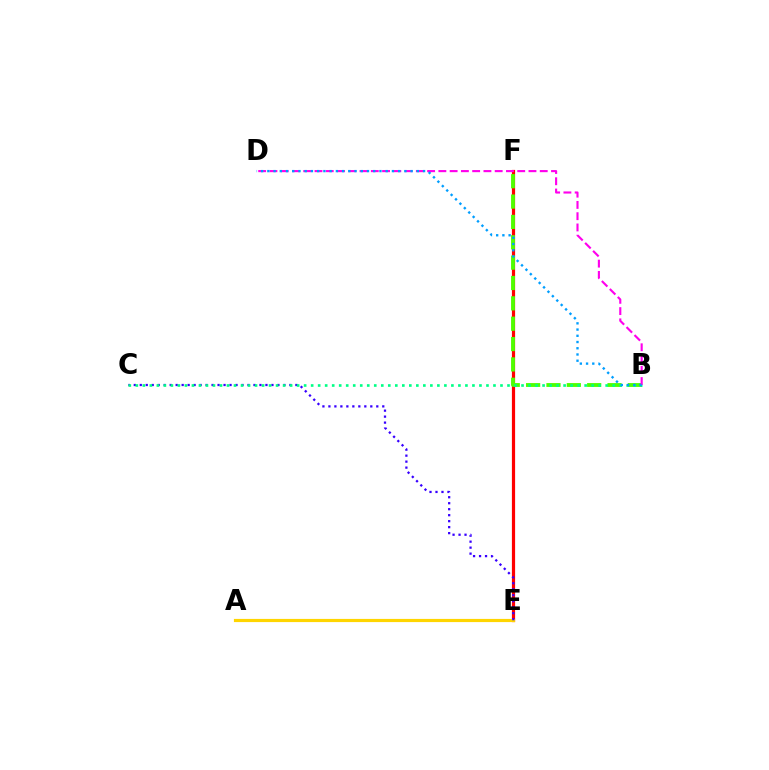{('E', 'F'): [{'color': '#ff0000', 'line_style': 'solid', 'thickness': 2.3}], ('B', 'F'): [{'color': '#4fff00', 'line_style': 'dashed', 'thickness': 2.77}], ('A', 'E'): [{'color': '#ffd500', 'line_style': 'solid', 'thickness': 2.29}], ('C', 'E'): [{'color': '#3700ff', 'line_style': 'dotted', 'thickness': 1.63}], ('B', 'C'): [{'color': '#00ff86', 'line_style': 'dotted', 'thickness': 1.91}], ('B', 'D'): [{'color': '#ff00ed', 'line_style': 'dashed', 'thickness': 1.53}, {'color': '#009eff', 'line_style': 'dotted', 'thickness': 1.69}]}